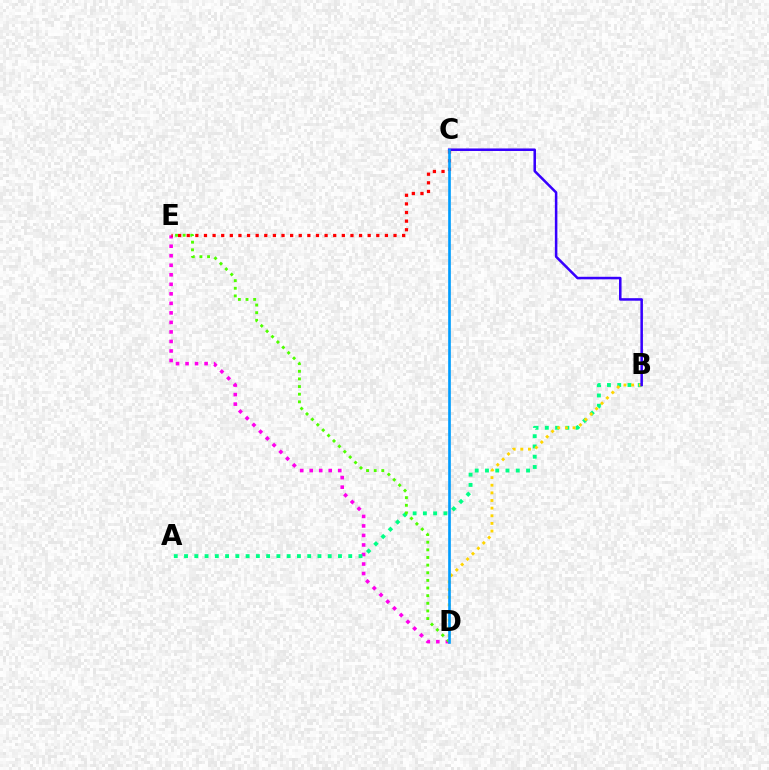{('D', 'E'): [{'color': '#ff00ed', 'line_style': 'dotted', 'thickness': 2.59}, {'color': '#4fff00', 'line_style': 'dotted', 'thickness': 2.07}], ('A', 'B'): [{'color': '#00ff86', 'line_style': 'dotted', 'thickness': 2.79}], ('B', 'D'): [{'color': '#ffd500', 'line_style': 'dotted', 'thickness': 2.07}], ('B', 'C'): [{'color': '#3700ff', 'line_style': 'solid', 'thickness': 1.82}], ('C', 'E'): [{'color': '#ff0000', 'line_style': 'dotted', 'thickness': 2.34}], ('C', 'D'): [{'color': '#009eff', 'line_style': 'solid', 'thickness': 1.92}]}